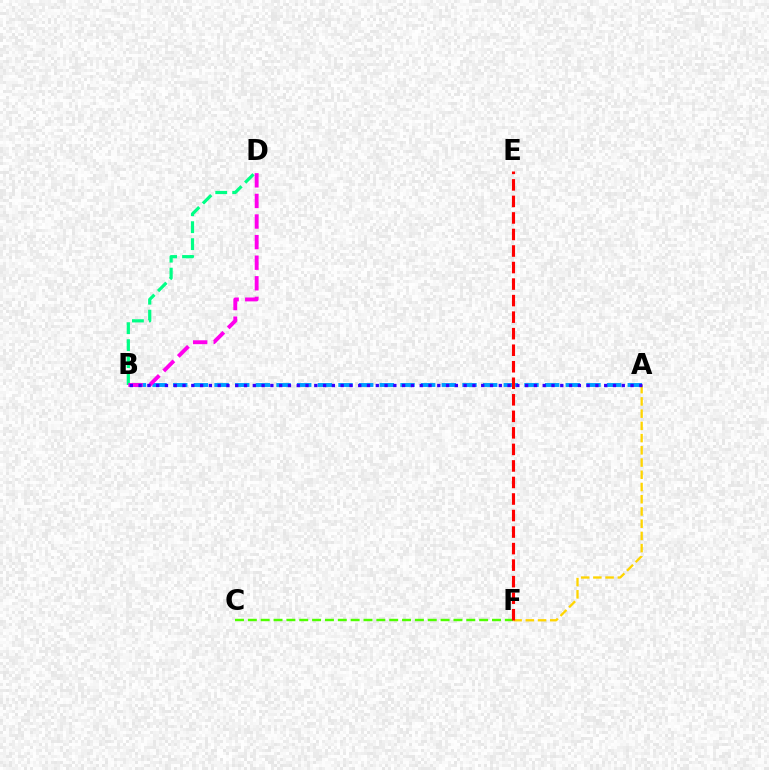{('C', 'F'): [{'color': '#4fff00', 'line_style': 'dashed', 'thickness': 1.75}], ('A', 'B'): [{'color': '#009eff', 'line_style': 'dashed', 'thickness': 2.81}, {'color': '#3700ff', 'line_style': 'dotted', 'thickness': 2.39}], ('B', 'D'): [{'color': '#00ff86', 'line_style': 'dashed', 'thickness': 2.3}, {'color': '#ff00ed', 'line_style': 'dashed', 'thickness': 2.8}], ('A', 'F'): [{'color': '#ffd500', 'line_style': 'dashed', 'thickness': 1.66}], ('E', 'F'): [{'color': '#ff0000', 'line_style': 'dashed', 'thickness': 2.25}]}